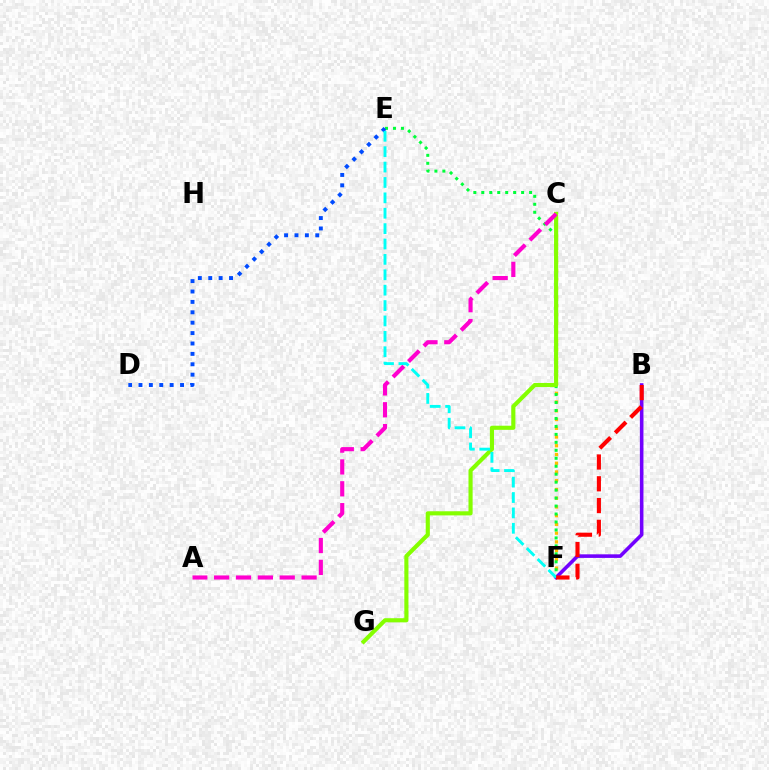{('C', 'F'): [{'color': '#ffbd00', 'line_style': 'dotted', 'thickness': 2.37}], ('E', 'F'): [{'color': '#00ff39', 'line_style': 'dotted', 'thickness': 2.16}, {'color': '#00fff6', 'line_style': 'dashed', 'thickness': 2.09}], ('C', 'G'): [{'color': '#84ff00', 'line_style': 'solid', 'thickness': 2.97}], ('B', 'F'): [{'color': '#7200ff', 'line_style': 'solid', 'thickness': 2.58}, {'color': '#ff0000', 'line_style': 'dashed', 'thickness': 2.96}], ('D', 'E'): [{'color': '#004bff', 'line_style': 'dotted', 'thickness': 2.82}], ('A', 'C'): [{'color': '#ff00cf', 'line_style': 'dashed', 'thickness': 2.97}]}